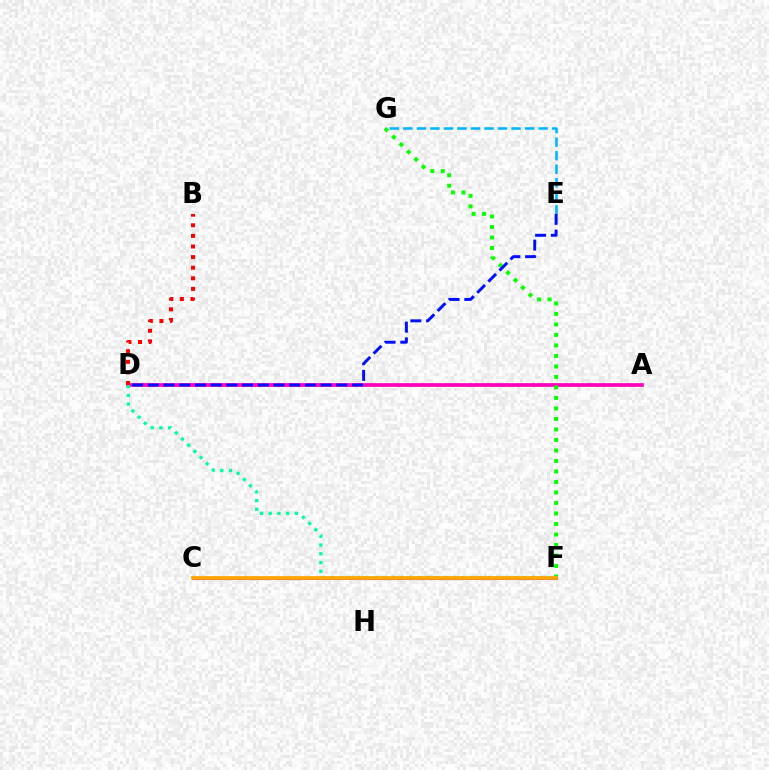{('A', 'D'): [{'color': '#b3ff00', 'line_style': 'dotted', 'thickness': 1.71}, {'color': '#ff00bd', 'line_style': 'solid', 'thickness': 2.67}], ('E', 'G'): [{'color': '#00b5ff', 'line_style': 'dashed', 'thickness': 1.84}], ('F', 'G'): [{'color': '#08ff00', 'line_style': 'dotted', 'thickness': 2.85}], ('C', 'F'): [{'color': '#9b00ff', 'line_style': 'solid', 'thickness': 2.23}, {'color': '#ffa500', 'line_style': 'solid', 'thickness': 2.7}], ('D', 'F'): [{'color': '#00ff9d', 'line_style': 'dotted', 'thickness': 2.37}], ('B', 'D'): [{'color': '#ff0000', 'line_style': 'dotted', 'thickness': 2.88}], ('D', 'E'): [{'color': '#0010ff', 'line_style': 'dashed', 'thickness': 2.13}]}